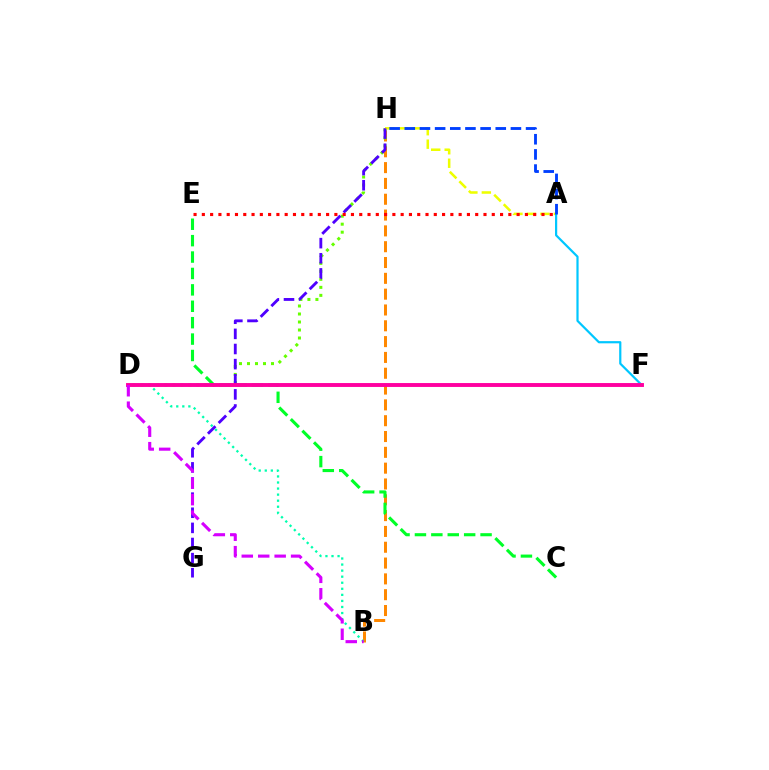{('B', 'H'): [{'color': '#ff8800', 'line_style': 'dashed', 'thickness': 2.15}], ('D', 'H'): [{'color': '#66ff00', 'line_style': 'dotted', 'thickness': 2.17}], ('C', 'E'): [{'color': '#00ff27', 'line_style': 'dashed', 'thickness': 2.23}], ('A', 'H'): [{'color': '#eeff00', 'line_style': 'dashed', 'thickness': 1.83}, {'color': '#003fff', 'line_style': 'dashed', 'thickness': 2.06}], ('A', 'F'): [{'color': '#00c7ff', 'line_style': 'solid', 'thickness': 1.59}], ('B', 'D'): [{'color': '#00ffaf', 'line_style': 'dotted', 'thickness': 1.65}, {'color': '#d600ff', 'line_style': 'dashed', 'thickness': 2.23}], ('G', 'H'): [{'color': '#4f00ff', 'line_style': 'dashed', 'thickness': 2.05}], ('D', 'F'): [{'color': '#ff00a0', 'line_style': 'solid', 'thickness': 2.81}], ('A', 'E'): [{'color': '#ff0000', 'line_style': 'dotted', 'thickness': 2.25}]}